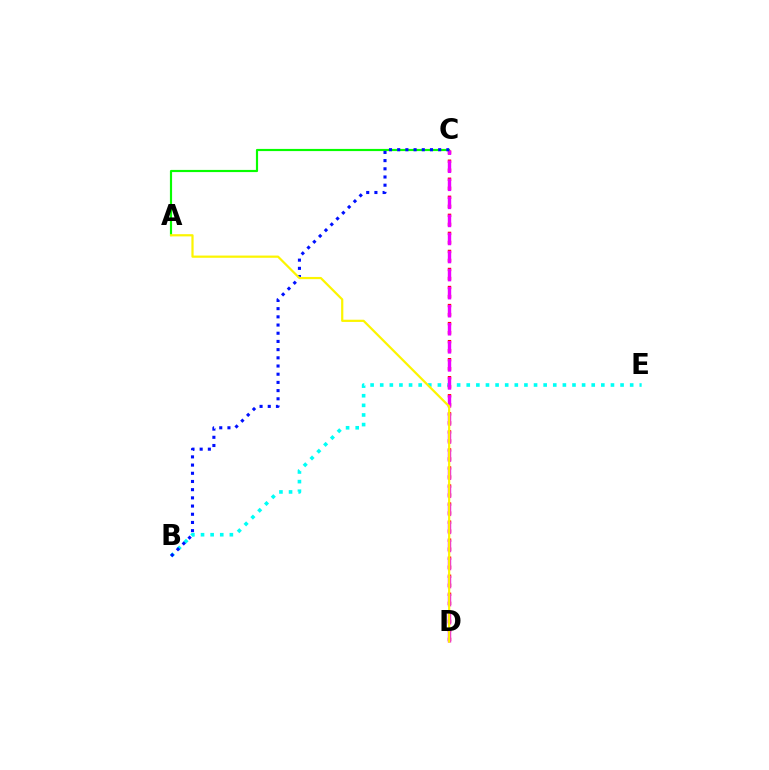{('B', 'E'): [{'color': '#00fff6', 'line_style': 'dotted', 'thickness': 2.61}], ('A', 'C'): [{'color': '#08ff00', 'line_style': 'solid', 'thickness': 1.57}], ('C', 'D'): [{'color': '#ff0000', 'line_style': 'dotted', 'thickness': 2.45}, {'color': '#ee00ff', 'line_style': 'dashed', 'thickness': 2.45}], ('B', 'C'): [{'color': '#0010ff', 'line_style': 'dotted', 'thickness': 2.23}], ('A', 'D'): [{'color': '#fcf500', 'line_style': 'solid', 'thickness': 1.6}]}